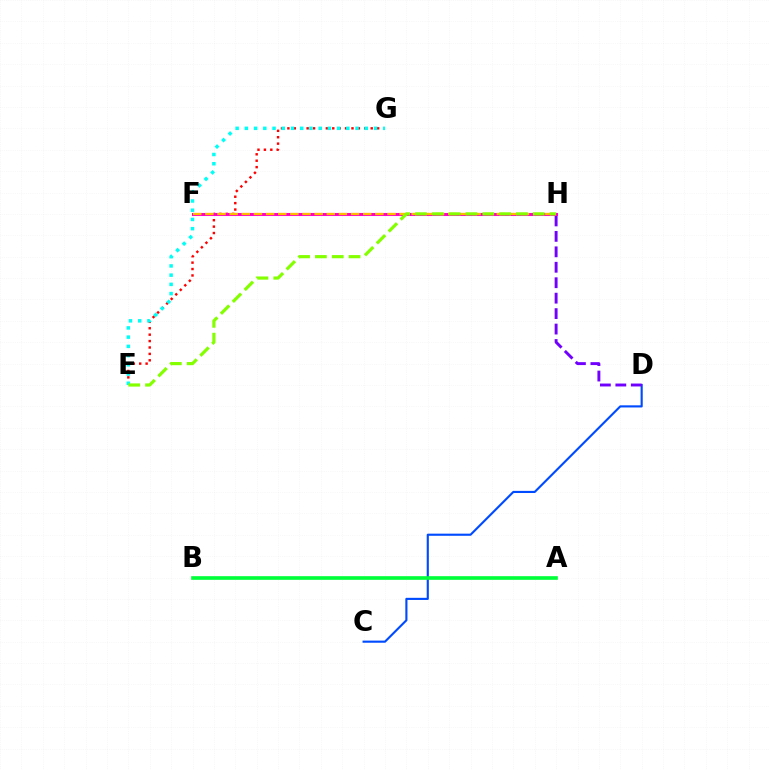{('E', 'G'): [{'color': '#ff0000', 'line_style': 'dotted', 'thickness': 1.74}, {'color': '#00fff6', 'line_style': 'dotted', 'thickness': 2.51}], ('C', 'D'): [{'color': '#004bff', 'line_style': 'solid', 'thickness': 1.54}], ('A', 'B'): [{'color': '#00ff39', 'line_style': 'solid', 'thickness': 2.63}], ('D', 'H'): [{'color': '#7200ff', 'line_style': 'dashed', 'thickness': 2.1}], ('F', 'H'): [{'color': '#ff00cf', 'line_style': 'solid', 'thickness': 2.2}, {'color': '#ffbd00', 'line_style': 'dashed', 'thickness': 1.65}], ('E', 'H'): [{'color': '#84ff00', 'line_style': 'dashed', 'thickness': 2.29}]}